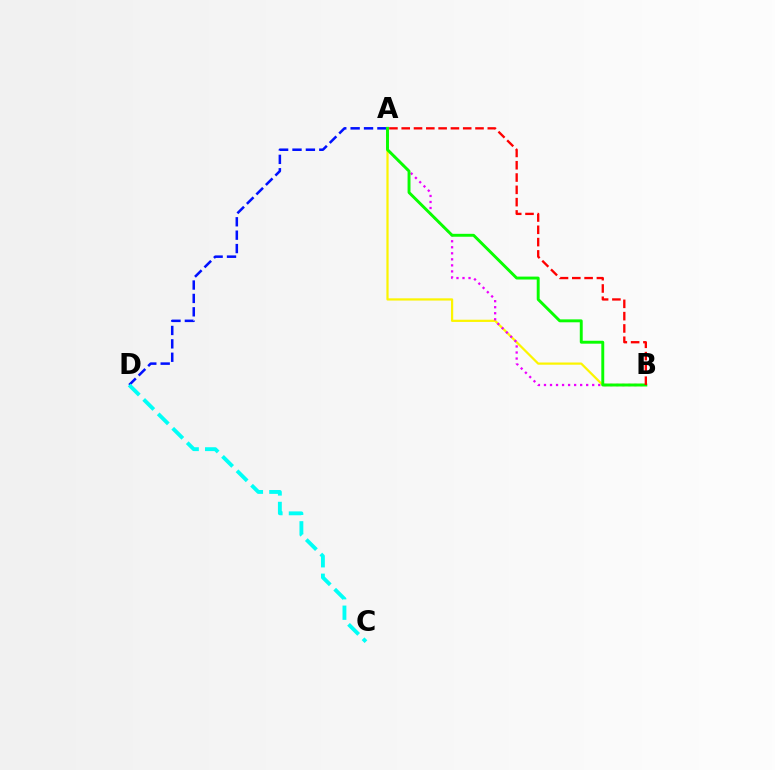{('A', 'B'): [{'color': '#fcf500', 'line_style': 'solid', 'thickness': 1.6}, {'color': '#ee00ff', 'line_style': 'dotted', 'thickness': 1.64}, {'color': '#08ff00', 'line_style': 'solid', 'thickness': 2.1}, {'color': '#ff0000', 'line_style': 'dashed', 'thickness': 1.67}], ('A', 'D'): [{'color': '#0010ff', 'line_style': 'dashed', 'thickness': 1.82}], ('C', 'D'): [{'color': '#00fff6', 'line_style': 'dashed', 'thickness': 2.78}]}